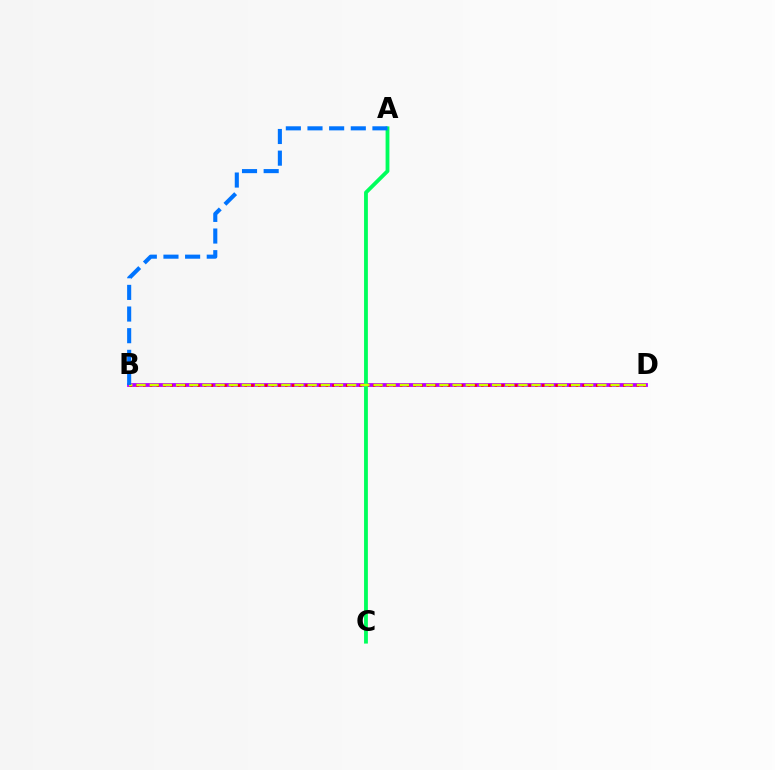{('B', 'D'): [{'color': '#b900ff', 'line_style': 'solid', 'thickness': 2.74}, {'color': '#ff0000', 'line_style': 'dotted', 'thickness': 1.84}, {'color': '#d1ff00', 'line_style': 'dashed', 'thickness': 1.79}], ('A', 'C'): [{'color': '#00ff5c', 'line_style': 'solid', 'thickness': 2.75}], ('A', 'B'): [{'color': '#0074ff', 'line_style': 'dashed', 'thickness': 2.94}]}